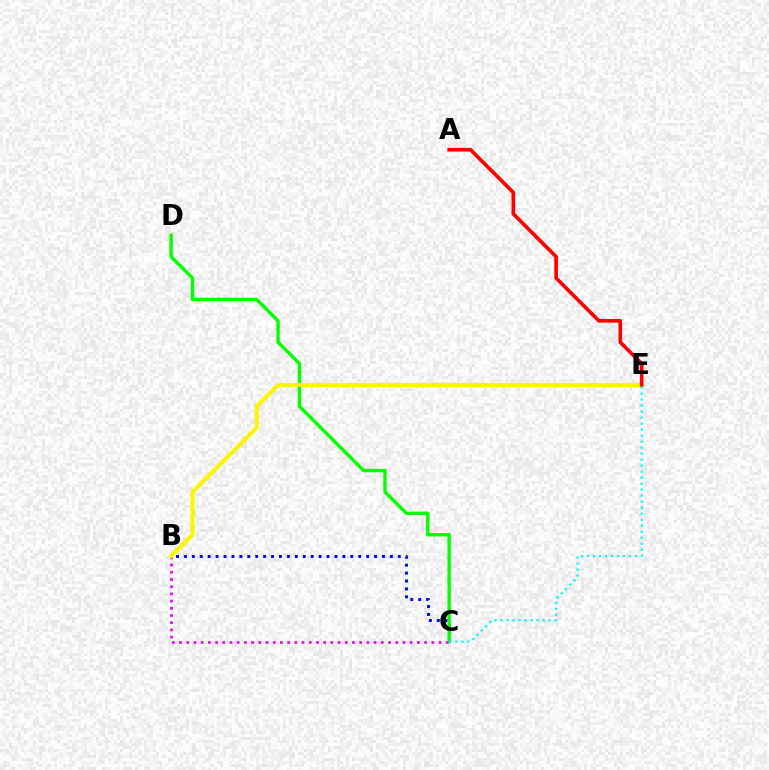{('B', 'C'): [{'color': '#0010ff', 'line_style': 'dotted', 'thickness': 2.15}, {'color': '#ee00ff', 'line_style': 'dotted', 'thickness': 1.96}], ('C', 'D'): [{'color': '#08ff00', 'line_style': 'solid', 'thickness': 2.47}], ('B', 'E'): [{'color': '#fcf500', 'line_style': 'solid', 'thickness': 2.95}], ('A', 'E'): [{'color': '#ff0000', 'line_style': 'solid', 'thickness': 2.64}], ('C', 'E'): [{'color': '#00fff6', 'line_style': 'dotted', 'thickness': 1.63}]}